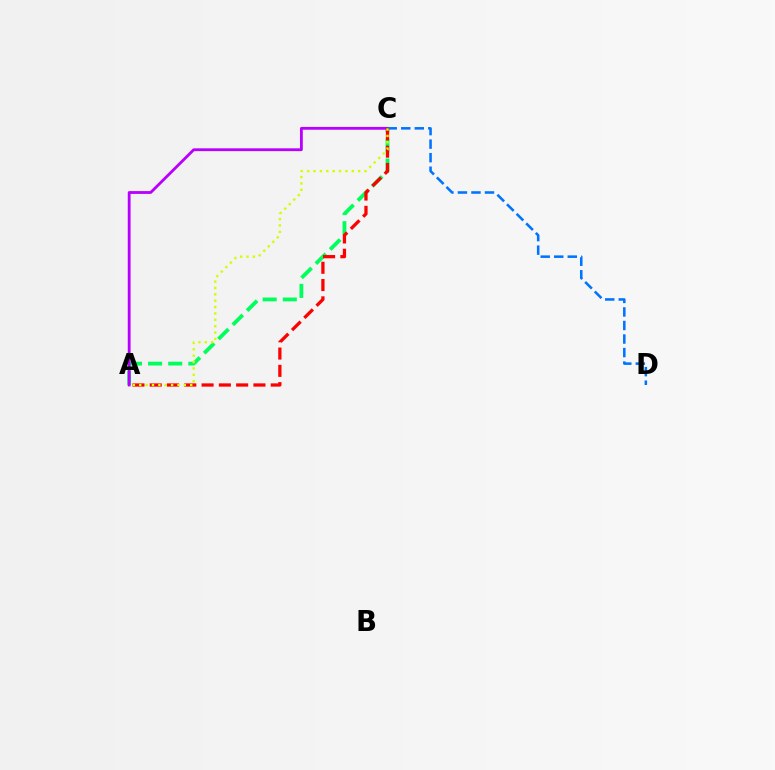{('A', 'C'): [{'color': '#00ff5c', 'line_style': 'dashed', 'thickness': 2.74}, {'color': '#b900ff', 'line_style': 'solid', 'thickness': 2.03}, {'color': '#ff0000', 'line_style': 'dashed', 'thickness': 2.35}, {'color': '#d1ff00', 'line_style': 'dotted', 'thickness': 1.73}], ('C', 'D'): [{'color': '#0074ff', 'line_style': 'dashed', 'thickness': 1.84}]}